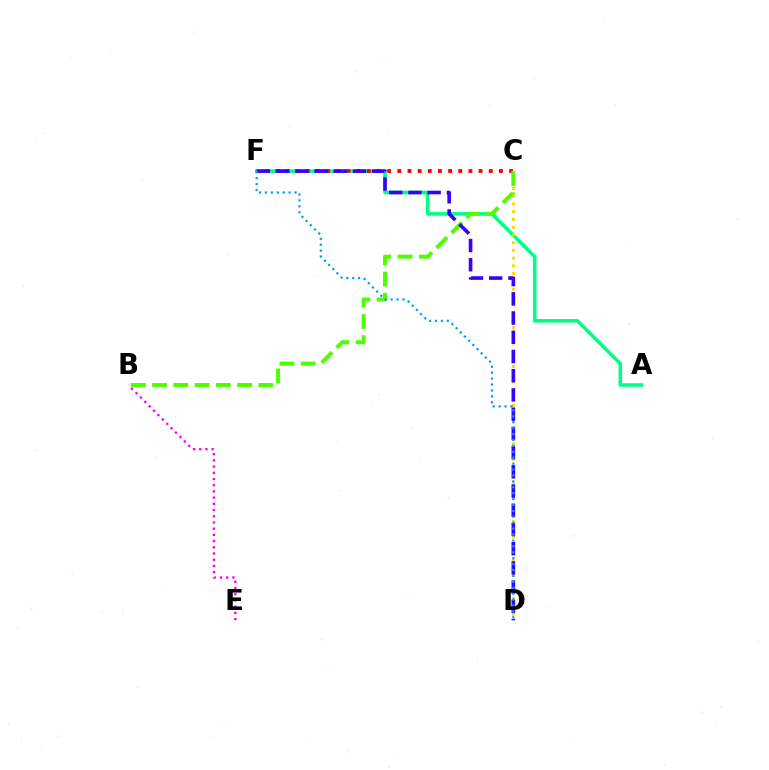{('A', 'F'): [{'color': '#00ff86', 'line_style': 'solid', 'thickness': 2.58}], ('C', 'F'): [{'color': '#ff0000', 'line_style': 'dotted', 'thickness': 2.76}], ('C', 'D'): [{'color': '#ffd500', 'line_style': 'dotted', 'thickness': 2.1}], ('B', 'C'): [{'color': '#4fff00', 'line_style': 'dashed', 'thickness': 2.89}], ('D', 'F'): [{'color': '#3700ff', 'line_style': 'dashed', 'thickness': 2.61}, {'color': '#009eff', 'line_style': 'dotted', 'thickness': 1.61}], ('B', 'E'): [{'color': '#ff00ed', 'line_style': 'dotted', 'thickness': 1.69}]}